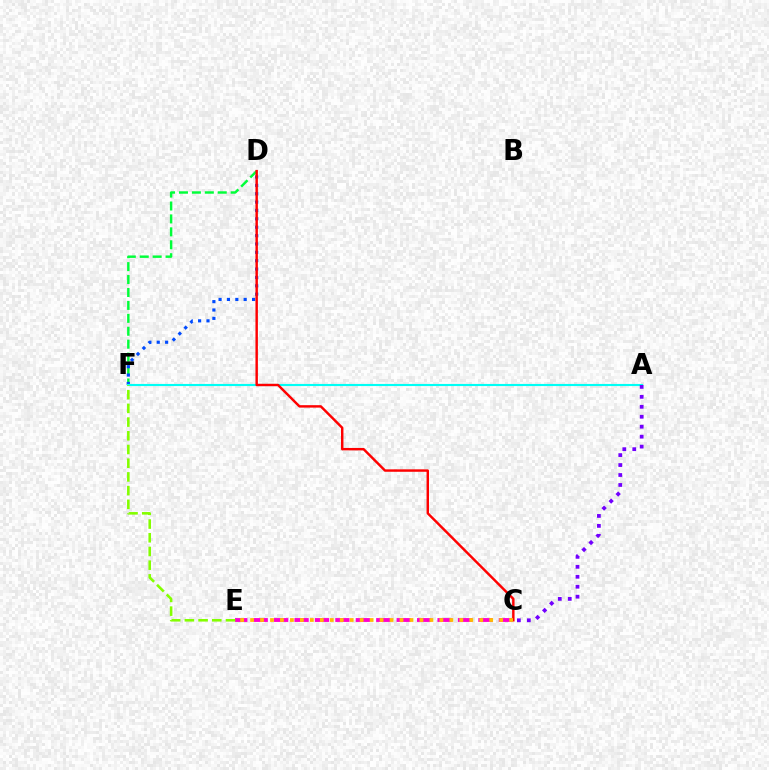{('D', 'F'): [{'color': '#00ff39', 'line_style': 'dashed', 'thickness': 1.76}, {'color': '#004bff', 'line_style': 'dotted', 'thickness': 2.27}], ('A', 'F'): [{'color': '#00fff6', 'line_style': 'solid', 'thickness': 1.53}], ('C', 'D'): [{'color': '#ff0000', 'line_style': 'solid', 'thickness': 1.75}], ('C', 'E'): [{'color': '#ff00cf', 'line_style': 'dashed', 'thickness': 2.78}, {'color': '#ffbd00', 'line_style': 'dotted', 'thickness': 2.71}], ('E', 'F'): [{'color': '#84ff00', 'line_style': 'dashed', 'thickness': 1.86}], ('A', 'C'): [{'color': '#7200ff', 'line_style': 'dotted', 'thickness': 2.71}]}